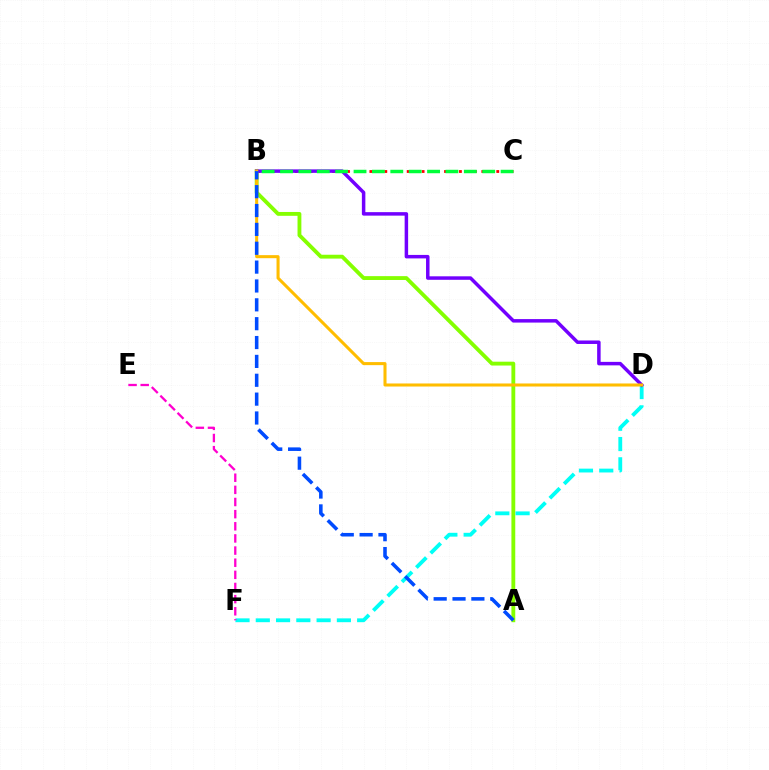{('B', 'C'): [{'color': '#ff0000', 'line_style': 'dotted', 'thickness': 2.03}, {'color': '#00ff39', 'line_style': 'dashed', 'thickness': 2.5}], ('A', 'B'): [{'color': '#84ff00', 'line_style': 'solid', 'thickness': 2.77}, {'color': '#004bff', 'line_style': 'dashed', 'thickness': 2.56}], ('D', 'F'): [{'color': '#00fff6', 'line_style': 'dashed', 'thickness': 2.75}], ('B', 'D'): [{'color': '#7200ff', 'line_style': 'solid', 'thickness': 2.51}, {'color': '#ffbd00', 'line_style': 'solid', 'thickness': 2.2}], ('E', 'F'): [{'color': '#ff00cf', 'line_style': 'dashed', 'thickness': 1.65}]}